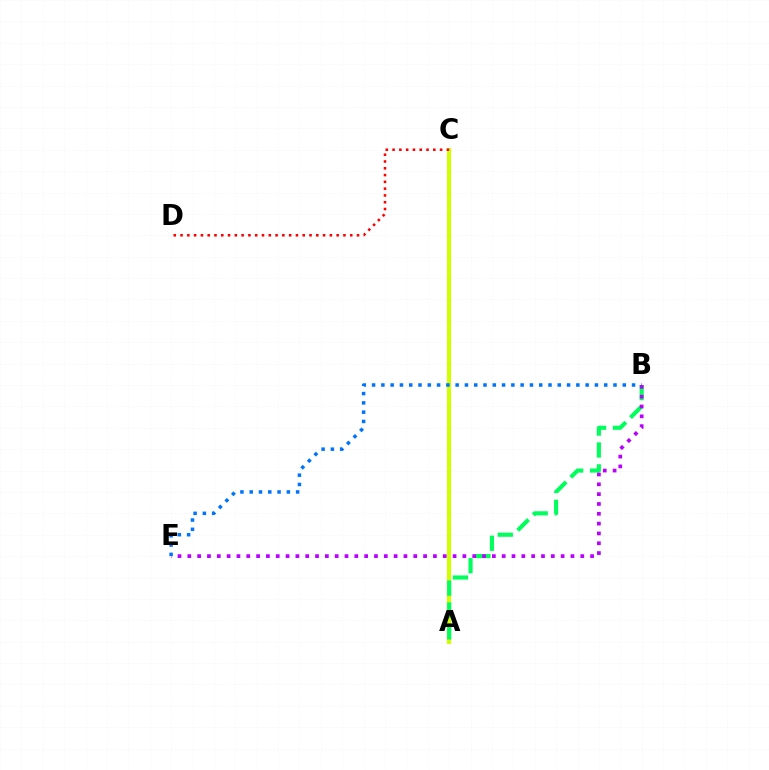{('A', 'C'): [{'color': '#d1ff00', 'line_style': 'solid', 'thickness': 2.99}], ('A', 'B'): [{'color': '#00ff5c', 'line_style': 'dashed', 'thickness': 2.97}], ('B', 'E'): [{'color': '#b900ff', 'line_style': 'dotted', 'thickness': 2.67}, {'color': '#0074ff', 'line_style': 'dotted', 'thickness': 2.52}], ('C', 'D'): [{'color': '#ff0000', 'line_style': 'dotted', 'thickness': 1.84}]}